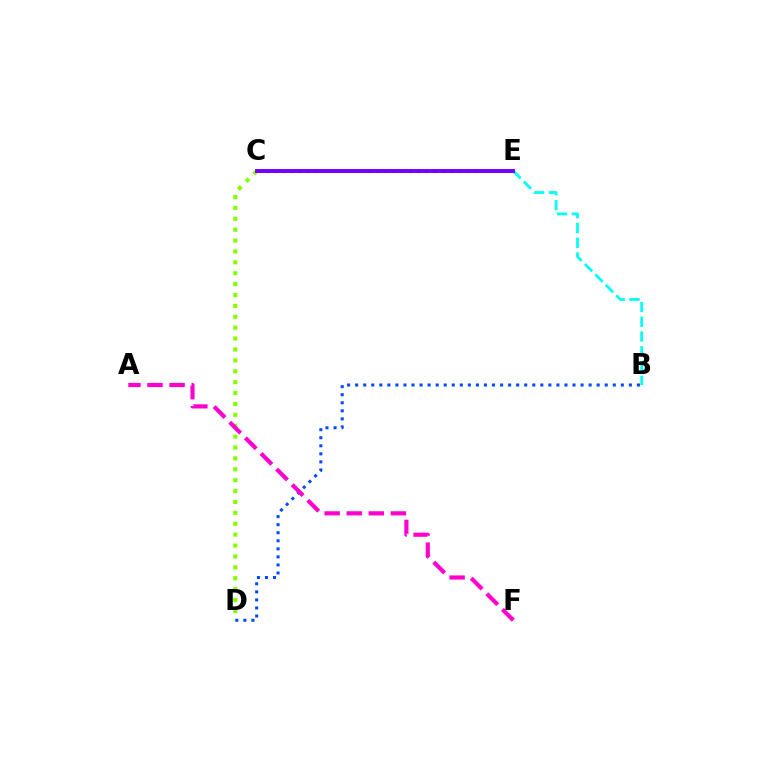{('C', 'D'): [{'color': '#84ff00', 'line_style': 'dotted', 'thickness': 2.96}], ('B', 'E'): [{'color': '#00fff6', 'line_style': 'dashed', 'thickness': 2.01}], ('B', 'D'): [{'color': '#004bff', 'line_style': 'dotted', 'thickness': 2.19}], ('A', 'F'): [{'color': '#ff00cf', 'line_style': 'dashed', 'thickness': 3.0}], ('C', 'E'): [{'color': '#00ff39', 'line_style': 'dotted', 'thickness': 1.67}, {'color': '#ffbd00', 'line_style': 'dotted', 'thickness': 2.28}, {'color': '#ff0000', 'line_style': 'dotted', 'thickness': 2.17}, {'color': '#7200ff', 'line_style': 'solid', 'thickness': 2.81}]}